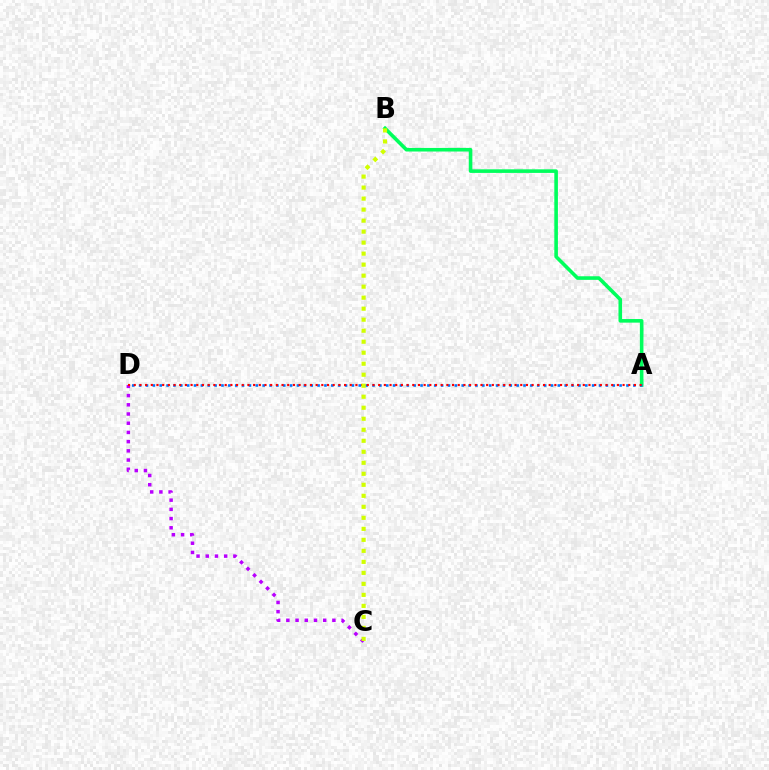{('C', 'D'): [{'color': '#b900ff', 'line_style': 'dotted', 'thickness': 2.5}], ('A', 'B'): [{'color': '#00ff5c', 'line_style': 'solid', 'thickness': 2.59}], ('A', 'D'): [{'color': '#0074ff', 'line_style': 'dotted', 'thickness': 1.87}, {'color': '#ff0000', 'line_style': 'dotted', 'thickness': 1.54}], ('B', 'C'): [{'color': '#d1ff00', 'line_style': 'dotted', 'thickness': 2.99}]}